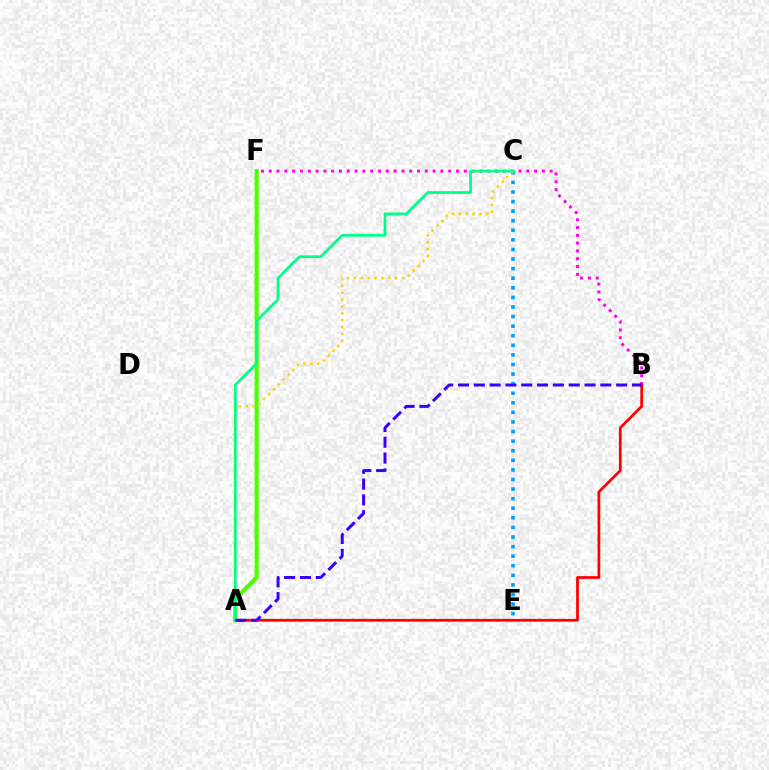{('B', 'F'): [{'color': '#ff00ed', 'line_style': 'dotted', 'thickness': 2.12}], ('C', 'E'): [{'color': '#009eff', 'line_style': 'dotted', 'thickness': 2.6}], ('A', 'B'): [{'color': '#ff0000', 'line_style': 'solid', 'thickness': 1.97}, {'color': '#3700ff', 'line_style': 'dashed', 'thickness': 2.15}], ('A', 'F'): [{'color': '#4fff00', 'line_style': 'solid', 'thickness': 2.96}], ('A', 'C'): [{'color': '#ffd500', 'line_style': 'dotted', 'thickness': 1.86}, {'color': '#00ff86', 'line_style': 'solid', 'thickness': 1.96}]}